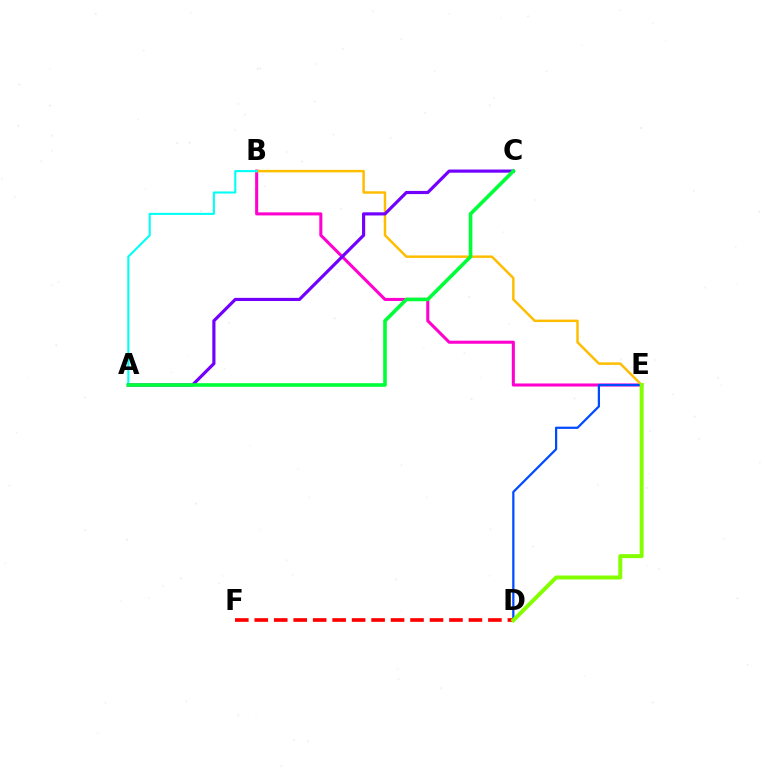{('B', 'E'): [{'color': '#ff00cf', 'line_style': 'solid', 'thickness': 2.2}, {'color': '#ffbd00', 'line_style': 'solid', 'thickness': 1.78}], ('D', 'F'): [{'color': '#ff0000', 'line_style': 'dashed', 'thickness': 2.65}], ('D', 'E'): [{'color': '#004bff', 'line_style': 'solid', 'thickness': 1.61}, {'color': '#84ff00', 'line_style': 'solid', 'thickness': 2.87}], ('A', 'B'): [{'color': '#00fff6', 'line_style': 'solid', 'thickness': 1.5}], ('A', 'C'): [{'color': '#7200ff', 'line_style': 'solid', 'thickness': 2.28}, {'color': '#00ff39', 'line_style': 'solid', 'thickness': 2.6}]}